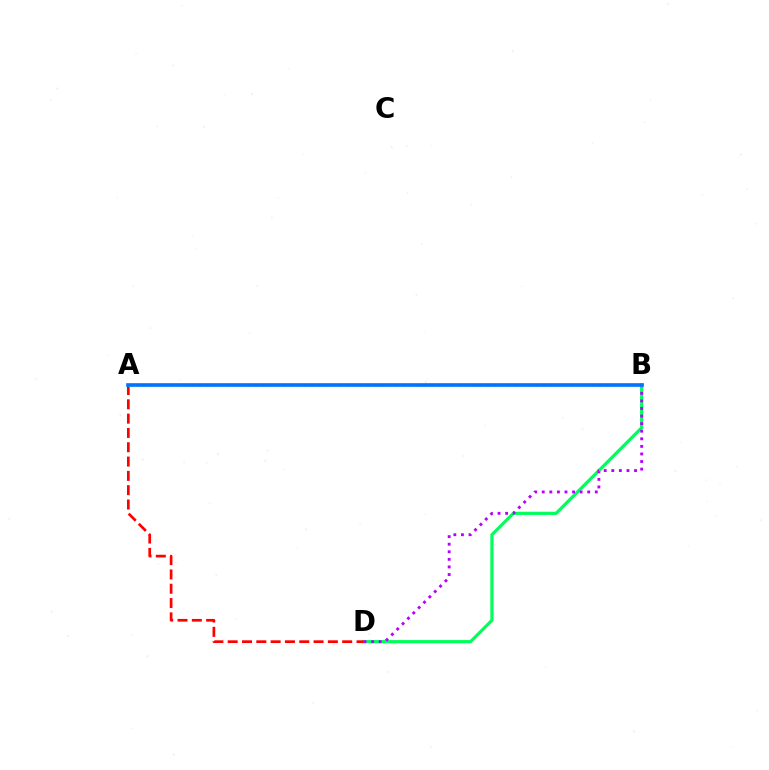{('B', 'D'): [{'color': '#00ff5c', 'line_style': 'solid', 'thickness': 2.3}, {'color': '#b900ff', 'line_style': 'dotted', 'thickness': 2.06}], ('A', 'D'): [{'color': '#ff0000', 'line_style': 'dashed', 'thickness': 1.94}], ('A', 'B'): [{'color': '#d1ff00', 'line_style': 'dotted', 'thickness': 1.91}, {'color': '#0074ff', 'line_style': 'solid', 'thickness': 2.64}]}